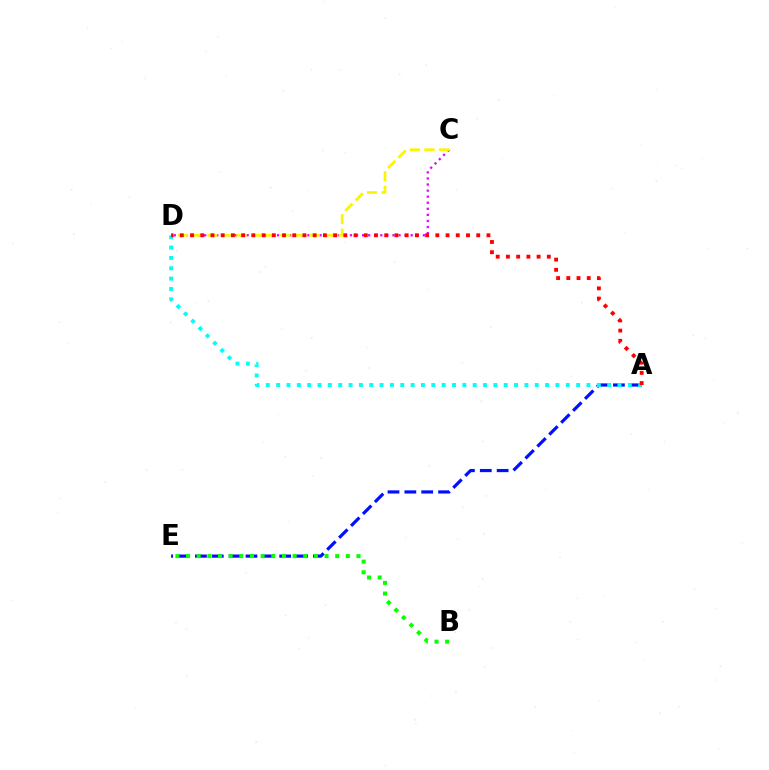{('C', 'D'): [{'color': '#ee00ff', 'line_style': 'dotted', 'thickness': 1.65}, {'color': '#fcf500', 'line_style': 'dashed', 'thickness': 1.99}], ('A', 'E'): [{'color': '#0010ff', 'line_style': 'dashed', 'thickness': 2.29}], ('B', 'E'): [{'color': '#08ff00', 'line_style': 'dotted', 'thickness': 2.89}], ('A', 'D'): [{'color': '#00fff6', 'line_style': 'dotted', 'thickness': 2.81}, {'color': '#ff0000', 'line_style': 'dotted', 'thickness': 2.78}]}